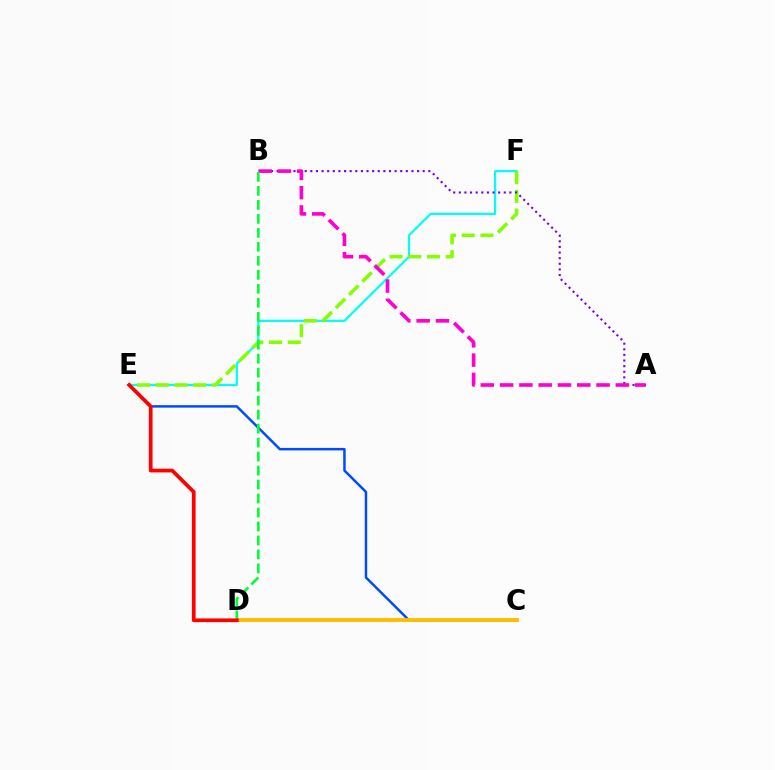{('E', 'F'): [{'color': '#00fff6', 'line_style': 'solid', 'thickness': 1.6}, {'color': '#84ff00', 'line_style': 'dashed', 'thickness': 2.54}], ('A', 'B'): [{'color': '#7200ff', 'line_style': 'dotted', 'thickness': 1.53}, {'color': '#ff00cf', 'line_style': 'dashed', 'thickness': 2.62}], ('C', 'E'): [{'color': '#004bff', 'line_style': 'solid', 'thickness': 1.79}], ('C', 'D'): [{'color': '#ffbd00', 'line_style': 'solid', 'thickness': 2.8}], ('B', 'D'): [{'color': '#00ff39', 'line_style': 'dashed', 'thickness': 1.9}], ('D', 'E'): [{'color': '#ff0000', 'line_style': 'solid', 'thickness': 2.69}]}